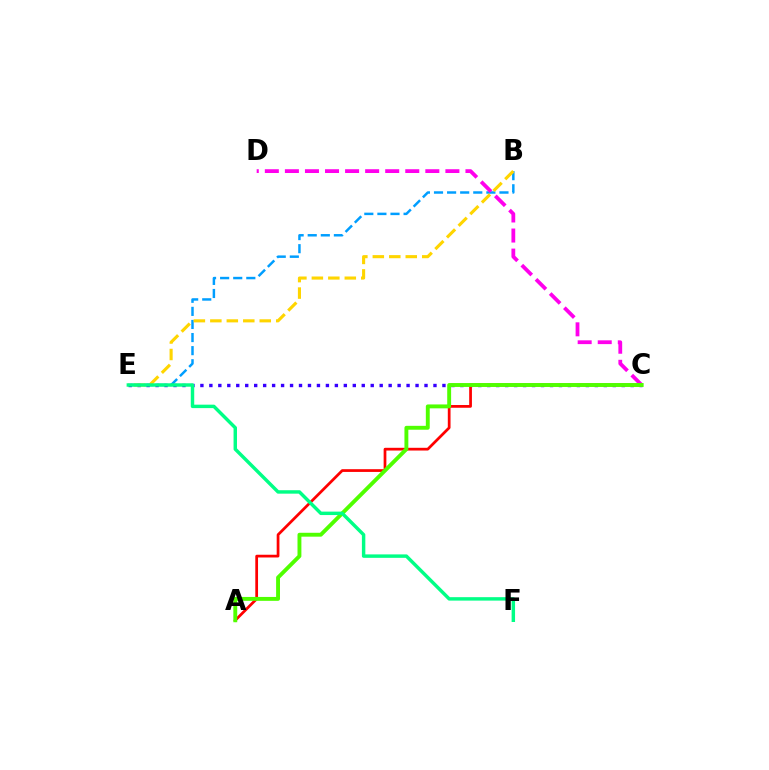{('B', 'E'): [{'color': '#009eff', 'line_style': 'dashed', 'thickness': 1.78}, {'color': '#ffd500', 'line_style': 'dashed', 'thickness': 2.24}], ('C', 'E'): [{'color': '#3700ff', 'line_style': 'dotted', 'thickness': 2.44}], ('C', 'D'): [{'color': '#ff00ed', 'line_style': 'dashed', 'thickness': 2.73}], ('A', 'C'): [{'color': '#ff0000', 'line_style': 'solid', 'thickness': 1.97}, {'color': '#4fff00', 'line_style': 'solid', 'thickness': 2.8}], ('E', 'F'): [{'color': '#00ff86', 'line_style': 'solid', 'thickness': 2.48}]}